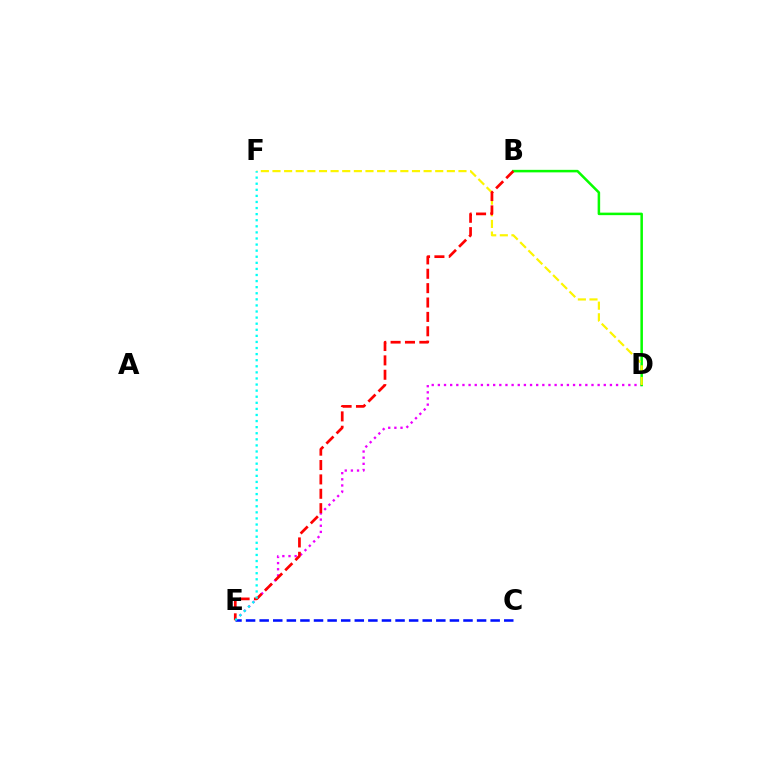{('D', 'E'): [{'color': '#ee00ff', 'line_style': 'dotted', 'thickness': 1.67}], ('C', 'E'): [{'color': '#0010ff', 'line_style': 'dashed', 'thickness': 1.85}], ('B', 'D'): [{'color': '#08ff00', 'line_style': 'solid', 'thickness': 1.82}], ('D', 'F'): [{'color': '#fcf500', 'line_style': 'dashed', 'thickness': 1.58}], ('B', 'E'): [{'color': '#ff0000', 'line_style': 'dashed', 'thickness': 1.95}], ('E', 'F'): [{'color': '#00fff6', 'line_style': 'dotted', 'thickness': 1.65}]}